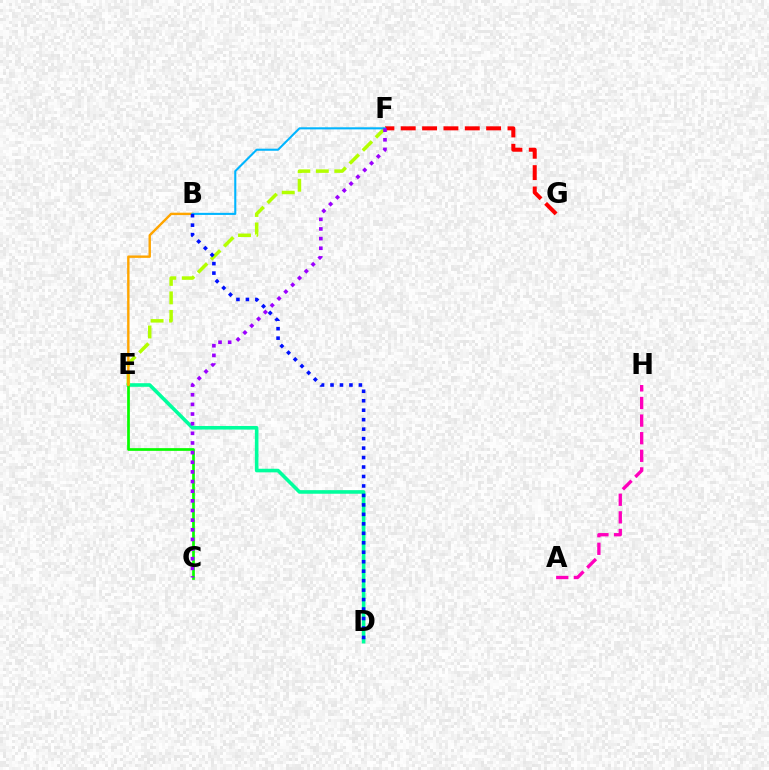{('F', 'G'): [{'color': '#ff0000', 'line_style': 'dashed', 'thickness': 2.9}], ('D', 'E'): [{'color': '#00ff9d', 'line_style': 'solid', 'thickness': 2.59}], ('A', 'H'): [{'color': '#ff00bd', 'line_style': 'dashed', 'thickness': 2.39}], ('C', 'E'): [{'color': '#08ff00', 'line_style': 'solid', 'thickness': 1.95}], ('E', 'F'): [{'color': '#b3ff00', 'line_style': 'dashed', 'thickness': 2.51}], ('B', 'E'): [{'color': '#ffa500', 'line_style': 'solid', 'thickness': 1.73}], ('B', 'F'): [{'color': '#00b5ff', 'line_style': 'solid', 'thickness': 1.51}], ('C', 'F'): [{'color': '#9b00ff', 'line_style': 'dotted', 'thickness': 2.62}], ('B', 'D'): [{'color': '#0010ff', 'line_style': 'dotted', 'thickness': 2.57}]}